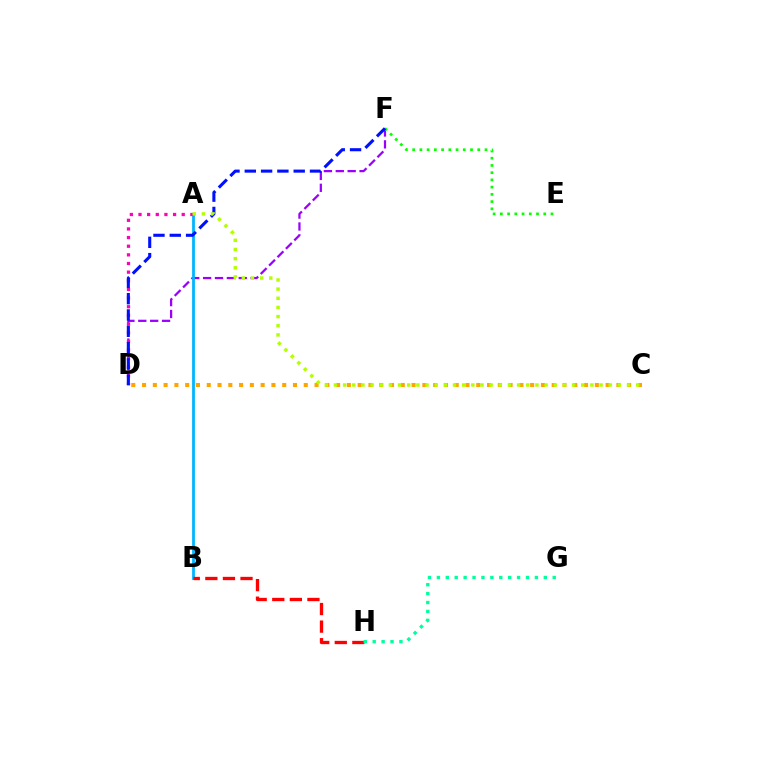{('D', 'F'): [{'color': '#9b00ff', 'line_style': 'dashed', 'thickness': 1.61}, {'color': '#0010ff', 'line_style': 'dashed', 'thickness': 2.21}], ('C', 'D'): [{'color': '#ffa500', 'line_style': 'dotted', 'thickness': 2.93}], ('A', 'B'): [{'color': '#00b5ff', 'line_style': 'solid', 'thickness': 2.0}], ('E', 'F'): [{'color': '#08ff00', 'line_style': 'dotted', 'thickness': 1.96}], ('A', 'D'): [{'color': '#ff00bd', 'line_style': 'dotted', 'thickness': 2.35}], ('A', 'C'): [{'color': '#b3ff00', 'line_style': 'dotted', 'thickness': 2.49}], ('B', 'H'): [{'color': '#ff0000', 'line_style': 'dashed', 'thickness': 2.39}], ('G', 'H'): [{'color': '#00ff9d', 'line_style': 'dotted', 'thickness': 2.42}]}